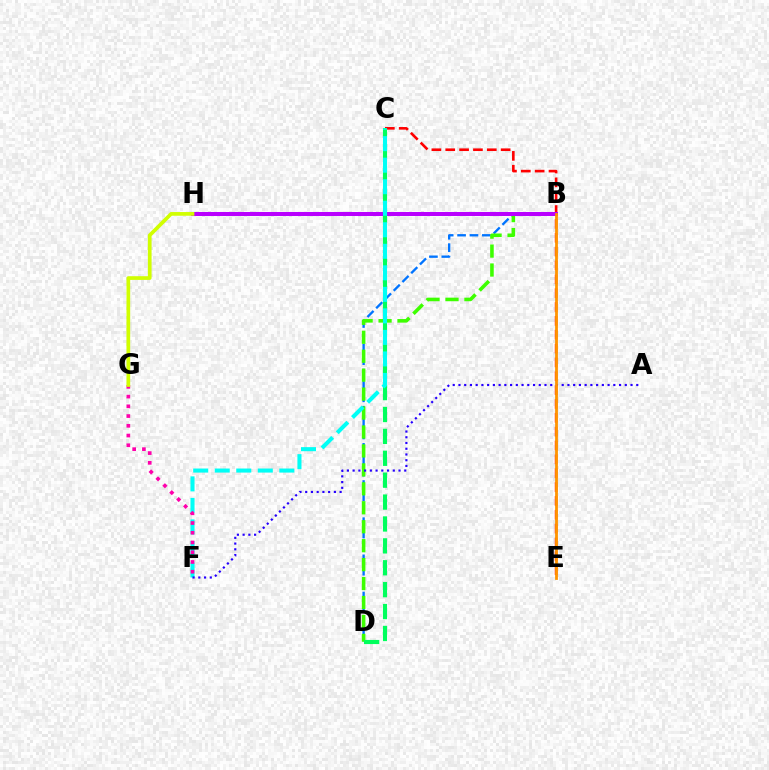{('C', 'E'): [{'color': '#ff0000', 'line_style': 'dashed', 'thickness': 1.88}], ('B', 'D'): [{'color': '#0074ff', 'line_style': 'dashed', 'thickness': 1.68}, {'color': '#3dff00', 'line_style': 'dashed', 'thickness': 2.57}], ('B', 'H'): [{'color': '#b900ff', 'line_style': 'solid', 'thickness': 2.89}], ('C', 'D'): [{'color': '#00ff5c', 'line_style': 'dashed', 'thickness': 2.97}], ('C', 'F'): [{'color': '#00fff6', 'line_style': 'dashed', 'thickness': 2.92}], ('A', 'F'): [{'color': '#2500ff', 'line_style': 'dotted', 'thickness': 1.56}], ('F', 'G'): [{'color': '#ff00ac', 'line_style': 'dotted', 'thickness': 2.65}], ('B', 'E'): [{'color': '#ff9400', 'line_style': 'solid', 'thickness': 2.01}], ('G', 'H'): [{'color': '#d1ff00', 'line_style': 'solid', 'thickness': 2.67}]}